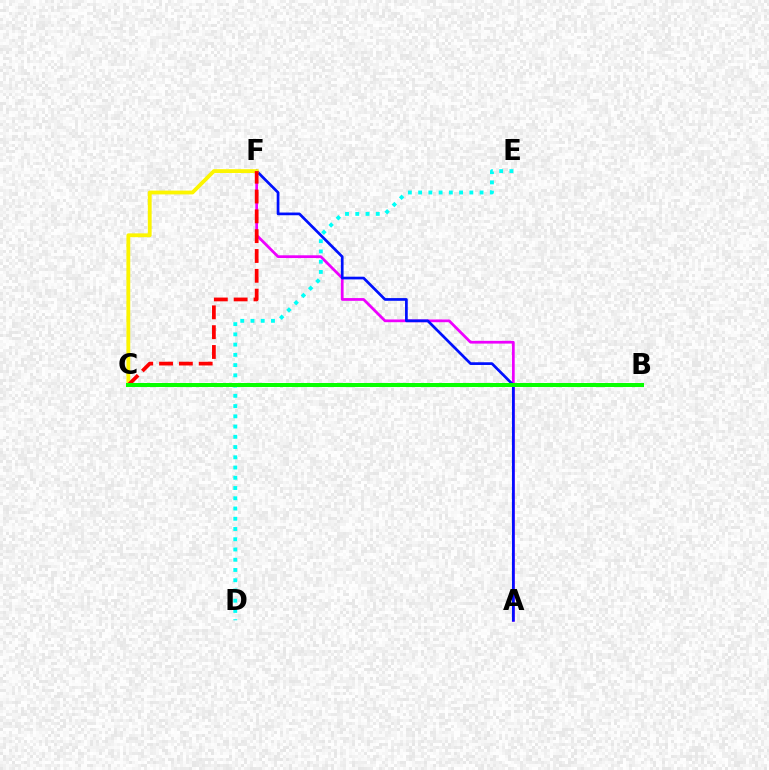{('A', 'F'): [{'color': '#ee00ff', 'line_style': 'solid', 'thickness': 1.98}, {'color': '#0010ff', 'line_style': 'solid', 'thickness': 1.95}], ('D', 'E'): [{'color': '#00fff6', 'line_style': 'dotted', 'thickness': 2.78}], ('C', 'F'): [{'color': '#fcf500', 'line_style': 'solid', 'thickness': 2.75}, {'color': '#ff0000', 'line_style': 'dashed', 'thickness': 2.69}], ('B', 'C'): [{'color': '#08ff00', 'line_style': 'solid', 'thickness': 2.88}]}